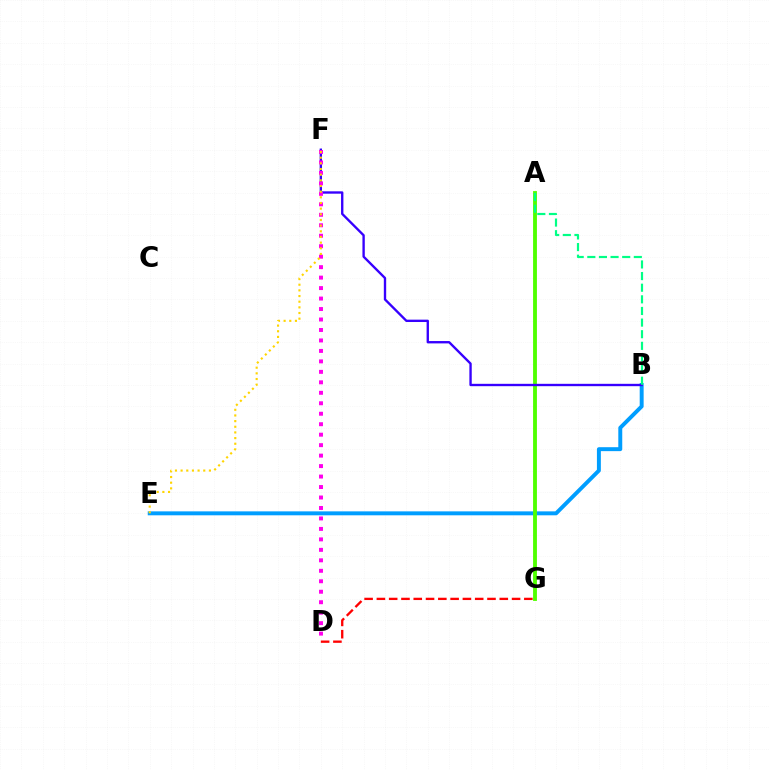{('D', 'G'): [{'color': '#ff0000', 'line_style': 'dashed', 'thickness': 1.67}], ('B', 'E'): [{'color': '#009eff', 'line_style': 'solid', 'thickness': 2.84}], ('A', 'G'): [{'color': '#4fff00', 'line_style': 'solid', 'thickness': 2.77}], ('B', 'F'): [{'color': '#3700ff', 'line_style': 'solid', 'thickness': 1.7}], ('A', 'B'): [{'color': '#00ff86', 'line_style': 'dashed', 'thickness': 1.58}], ('D', 'F'): [{'color': '#ff00ed', 'line_style': 'dotted', 'thickness': 2.84}], ('E', 'F'): [{'color': '#ffd500', 'line_style': 'dotted', 'thickness': 1.54}]}